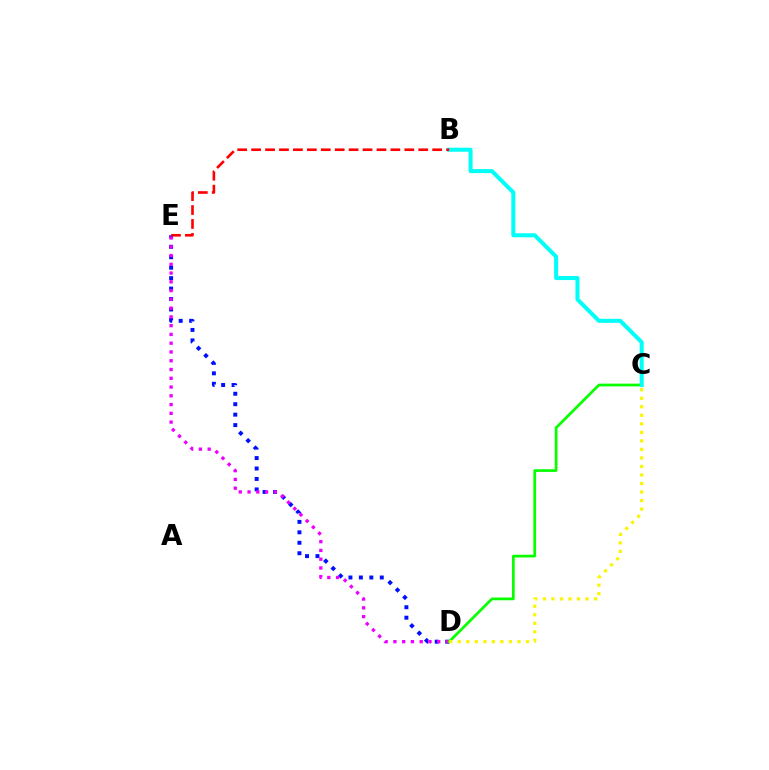{('D', 'E'): [{'color': '#0010ff', 'line_style': 'dotted', 'thickness': 2.84}, {'color': '#ee00ff', 'line_style': 'dotted', 'thickness': 2.38}], ('C', 'D'): [{'color': '#08ff00', 'line_style': 'solid', 'thickness': 1.96}, {'color': '#fcf500', 'line_style': 'dotted', 'thickness': 2.32}], ('B', 'C'): [{'color': '#00fff6', 'line_style': 'solid', 'thickness': 2.91}], ('B', 'E'): [{'color': '#ff0000', 'line_style': 'dashed', 'thickness': 1.89}]}